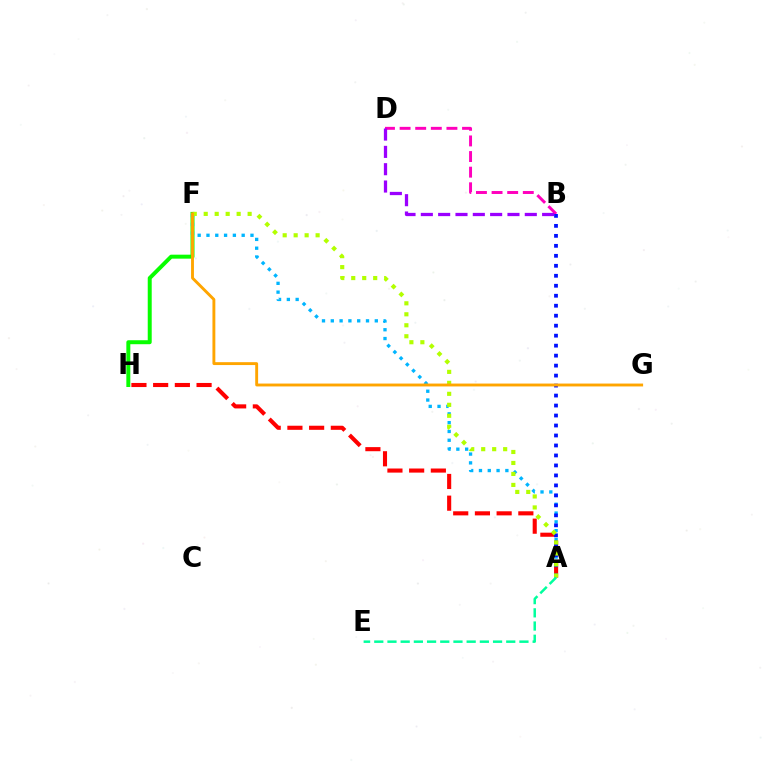{('F', 'H'): [{'color': '#08ff00', 'line_style': 'solid', 'thickness': 2.86}], ('A', 'F'): [{'color': '#00b5ff', 'line_style': 'dotted', 'thickness': 2.39}, {'color': '#b3ff00', 'line_style': 'dotted', 'thickness': 2.98}], ('A', 'H'): [{'color': '#ff0000', 'line_style': 'dashed', 'thickness': 2.95}], ('B', 'D'): [{'color': '#ff00bd', 'line_style': 'dashed', 'thickness': 2.12}, {'color': '#9b00ff', 'line_style': 'dashed', 'thickness': 2.35}], ('A', 'B'): [{'color': '#0010ff', 'line_style': 'dotted', 'thickness': 2.71}], ('F', 'G'): [{'color': '#ffa500', 'line_style': 'solid', 'thickness': 2.08}], ('A', 'E'): [{'color': '#00ff9d', 'line_style': 'dashed', 'thickness': 1.79}]}